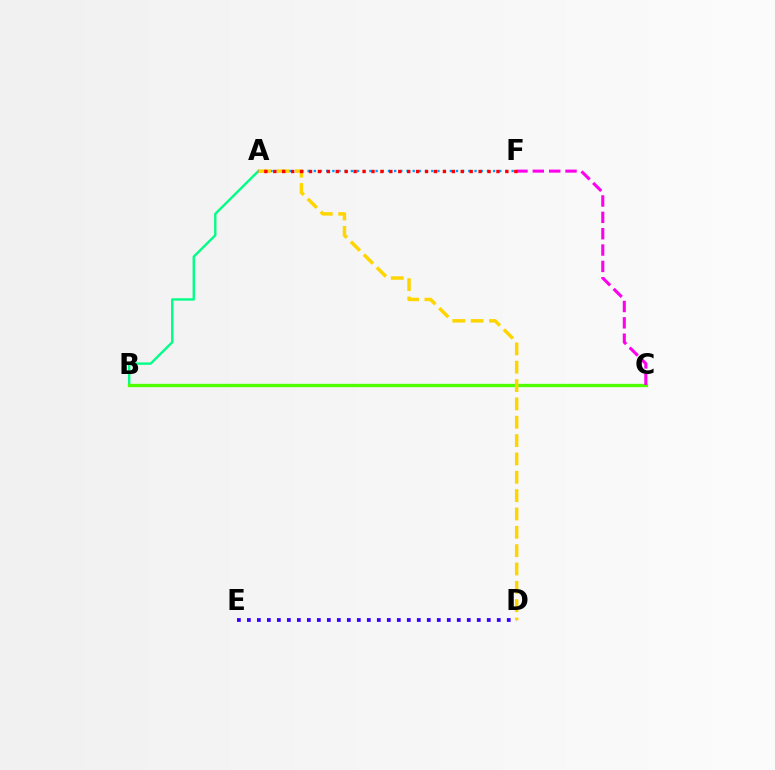{('D', 'E'): [{'color': '#3700ff', 'line_style': 'dotted', 'thickness': 2.72}], ('A', 'B'): [{'color': '#00ff86', 'line_style': 'solid', 'thickness': 1.71}], ('A', 'F'): [{'color': '#009eff', 'line_style': 'dotted', 'thickness': 1.68}, {'color': '#ff0000', 'line_style': 'dotted', 'thickness': 2.43}], ('B', 'C'): [{'color': '#4fff00', 'line_style': 'solid', 'thickness': 2.39}], ('A', 'D'): [{'color': '#ffd500', 'line_style': 'dashed', 'thickness': 2.49}], ('C', 'F'): [{'color': '#ff00ed', 'line_style': 'dashed', 'thickness': 2.22}]}